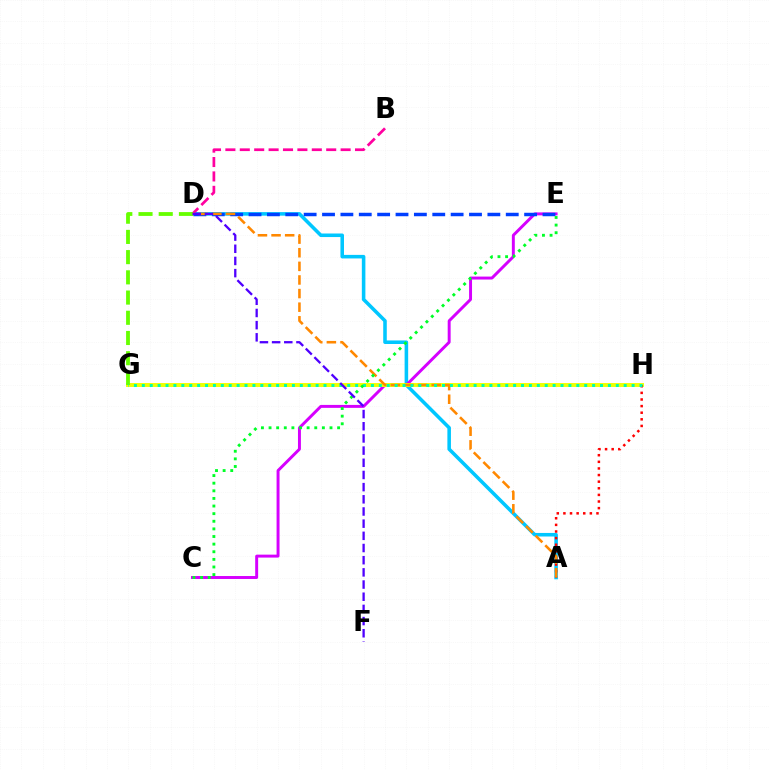{('A', 'D'): [{'color': '#00c7ff', 'line_style': 'solid', 'thickness': 2.56}, {'color': '#ff8800', 'line_style': 'dashed', 'thickness': 1.85}], ('C', 'E'): [{'color': '#d600ff', 'line_style': 'solid', 'thickness': 2.13}, {'color': '#00ff27', 'line_style': 'dotted', 'thickness': 2.07}], ('D', 'E'): [{'color': '#003fff', 'line_style': 'dashed', 'thickness': 2.5}], ('G', 'H'): [{'color': '#eeff00', 'line_style': 'solid', 'thickness': 2.82}, {'color': '#00ffaf', 'line_style': 'dotted', 'thickness': 2.15}], ('A', 'H'): [{'color': '#ff0000', 'line_style': 'dotted', 'thickness': 1.8}], ('B', 'D'): [{'color': '#ff00a0', 'line_style': 'dashed', 'thickness': 1.96}], ('D', 'G'): [{'color': '#66ff00', 'line_style': 'dashed', 'thickness': 2.75}], ('D', 'F'): [{'color': '#4f00ff', 'line_style': 'dashed', 'thickness': 1.65}]}